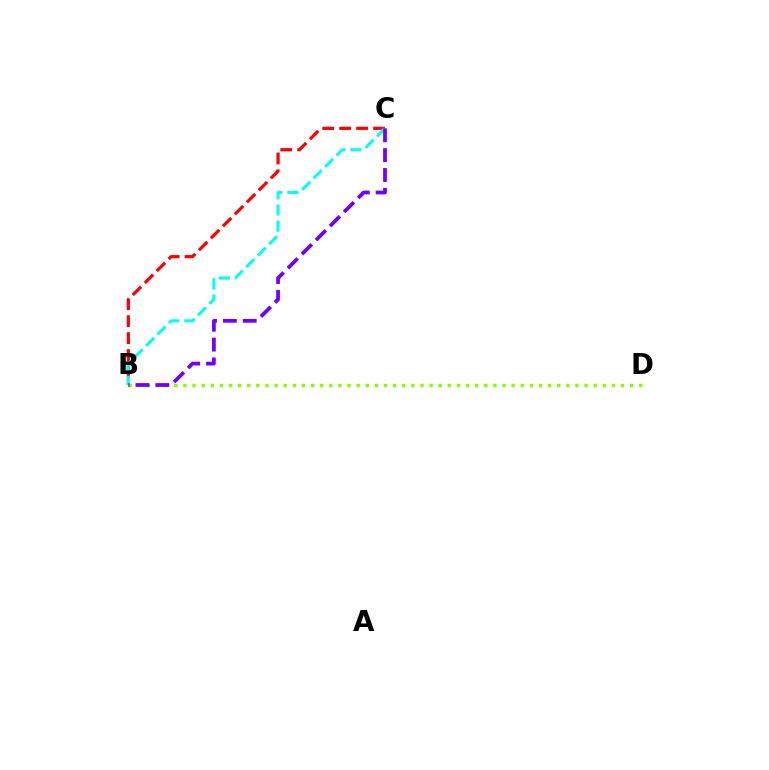{('B', 'C'): [{'color': '#ff0000', 'line_style': 'dashed', 'thickness': 2.3}, {'color': '#00fff6', 'line_style': 'dashed', 'thickness': 2.19}, {'color': '#7200ff', 'line_style': 'dashed', 'thickness': 2.7}], ('B', 'D'): [{'color': '#84ff00', 'line_style': 'dotted', 'thickness': 2.48}]}